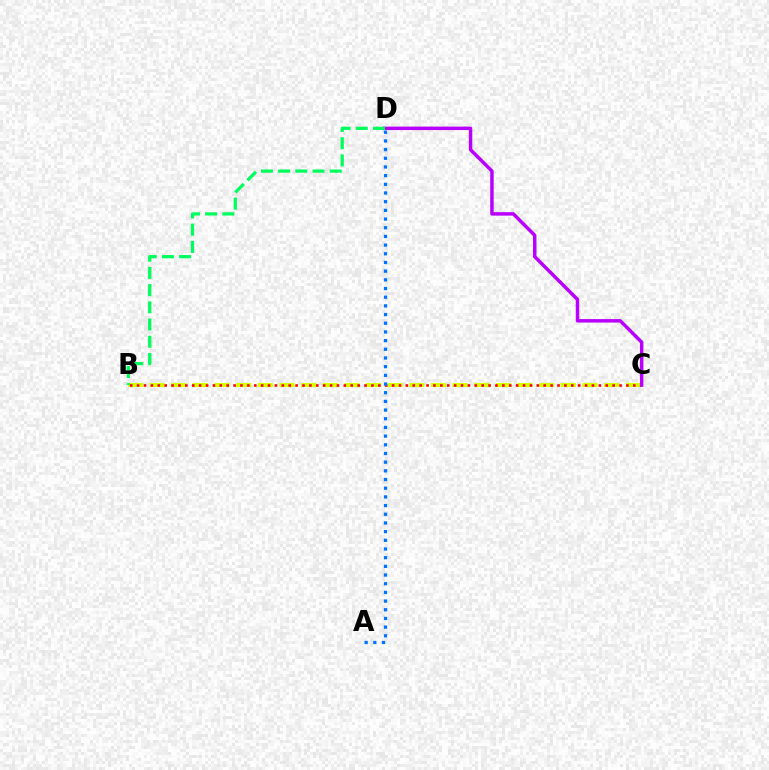{('B', 'C'): [{'color': '#d1ff00', 'line_style': 'dashed', 'thickness': 2.94}, {'color': '#ff0000', 'line_style': 'dotted', 'thickness': 1.87}], ('C', 'D'): [{'color': '#b900ff', 'line_style': 'solid', 'thickness': 2.5}], ('A', 'D'): [{'color': '#0074ff', 'line_style': 'dotted', 'thickness': 2.36}], ('B', 'D'): [{'color': '#00ff5c', 'line_style': 'dashed', 'thickness': 2.34}]}